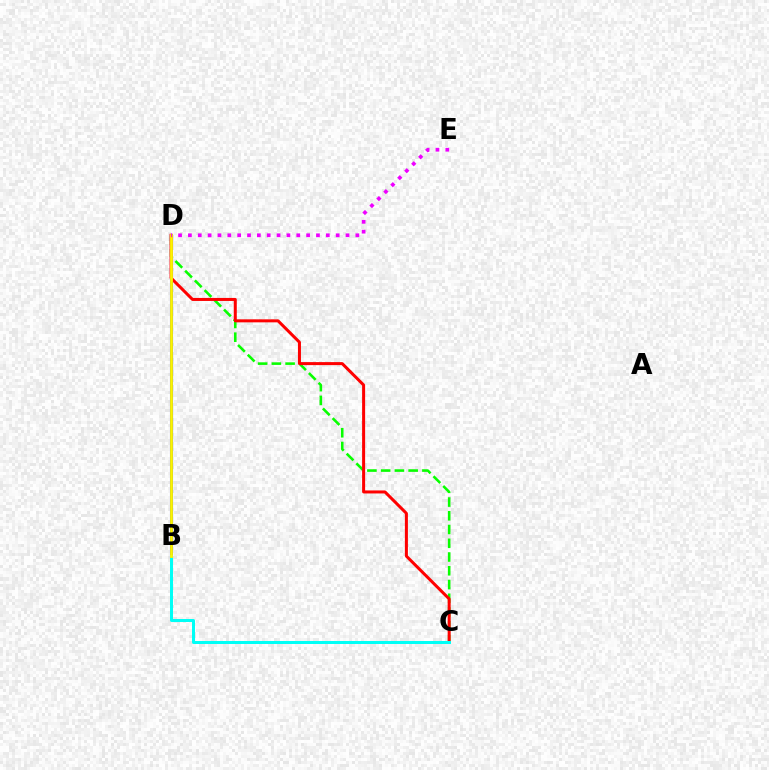{('C', 'D'): [{'color': '#08ff00', 'line_style': 'dashed', 'thickness': 1.87}, {'color': '#ff0000', 'line_style': 'solid', 'thickness': 2.17}], ('B', 'D'): [{'color': '#0010ff', 'line_style': 'solid', 'thickness': 2.2}, {'color': '#fcf500', 'line_style': 'solid', 'thickness': 2.03}], ('B', 'C'): [{'color': '#00fff6', 'line_style': 'solid', 'thickness': 2.16}], ('D', 'E'): [{'color': '#ee00ff', 'line_style': 'dotted', 'thickness': 2.68}]}